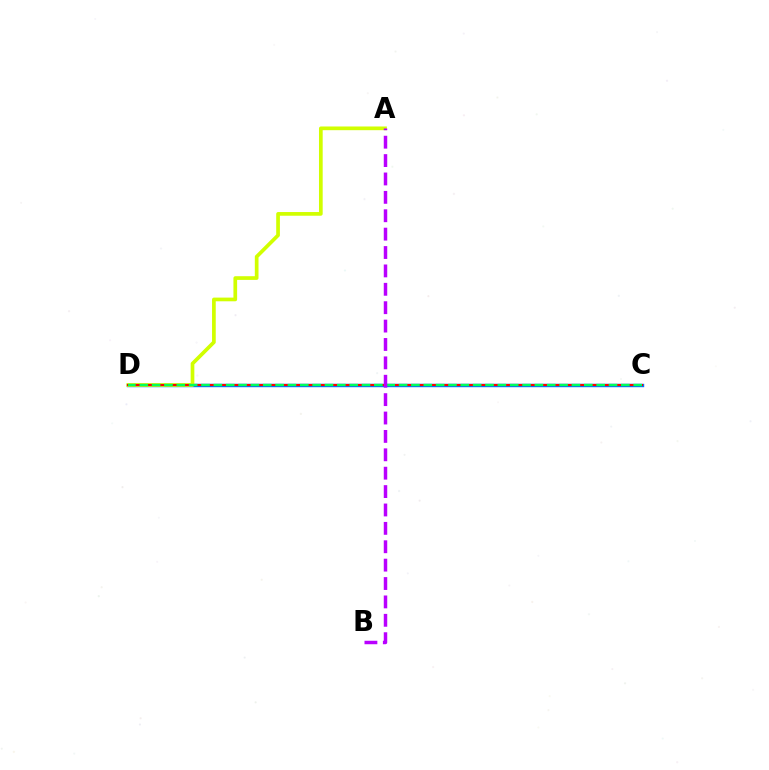{('C', 'D'): [{'color': '#0074ff', 'line_style': 'solid', 'thickness': 2.46}, {'color': '#ff0000', 'line_style': 'solid', 'thickness': 1.51}, {'color': '#00ff5c', 'line_style': 'dashed', 'thickness': 1.68}], ('A', 'D'): [{'color': '#d1ff00', 'line_style': 'solid', 'thickness': 2.66}], ('A', 'B'): [{'color': '#b900ff', 'line_style': 'dashed', 'thickness': 2.5}]}